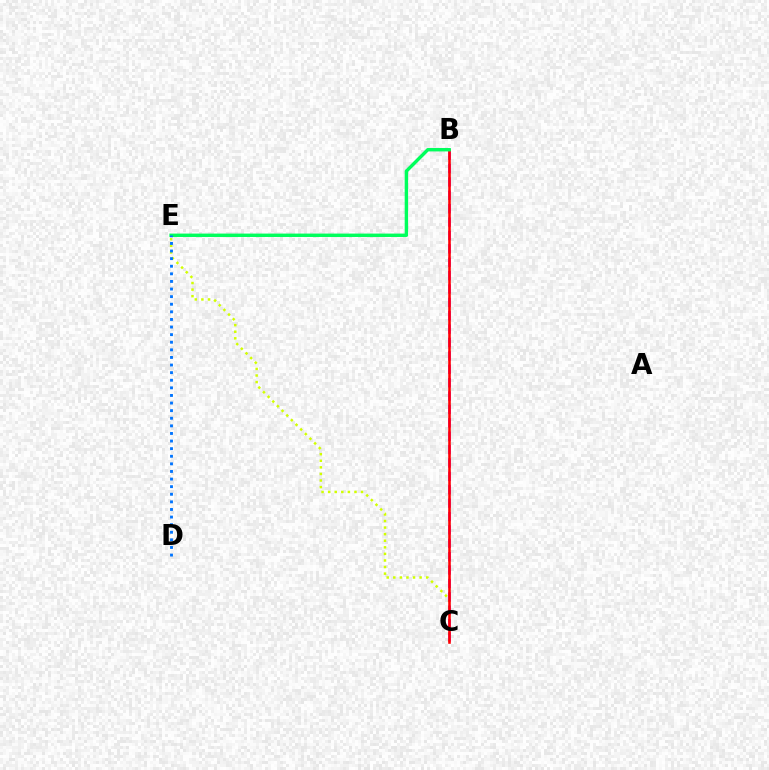{('C', 'E'): [{'color': '#d1ff00', 'line_style': 'dotted', 'thickness': 1.79}], ('B', 'C'): [{'color': '#b900ff', 'line_style': 'dashed', 'thickness': 1.82}, {'color': '#ff0000', 'line_style': 'solid', 'thickness': 1.85}], ('B', 'E'): [{'color': '#00ff5c', 'line_style': 'solid', 'thickness': 2.45}], ('D', 'E'): [{'color': '#0074ff', 'line_style': 'dotted', 'thickness': 2.07}]}